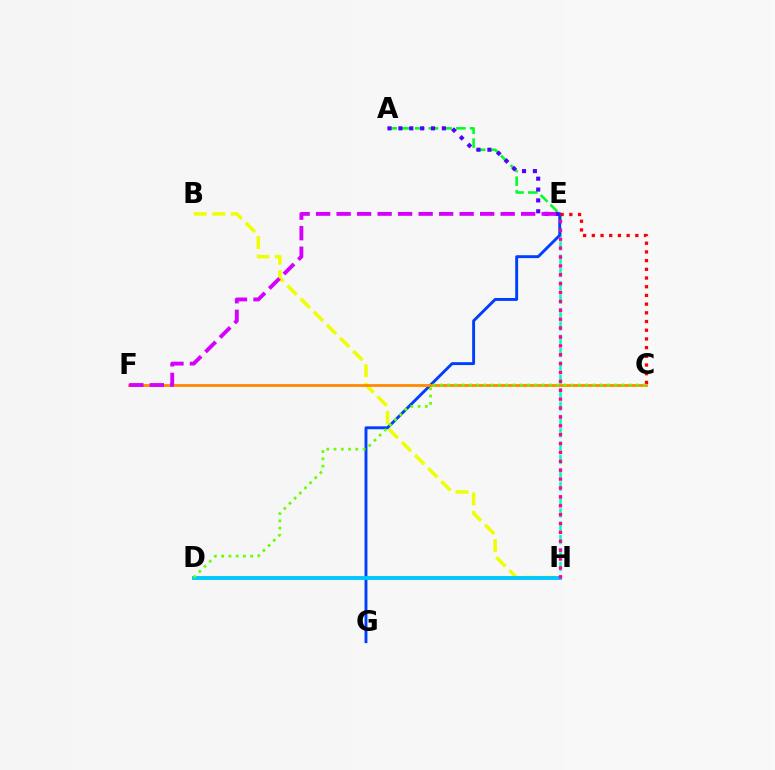{('E', 'H'): [{'color': '#00ffaf', 'line_style': 'dashed', 'thickness': 1.81}, {'color': '#ff00a0', 'line_style': 'dotted', 'thickness': 2.41}], ('B', 'H'): [{'color': '#eeff00', 'line_style': 'dashed', 'thickness': 2.52}], ('E', 'G'): [{'color': '#003fff', 'line_style': 'solid', 'thickness': 2.09}], ('C', 'E'): [{'color': '#ff0000', 'line_style': 'dotted', 'thickness': 2.36}], ('D', 'H'): [{'color': '#00c7ff', 'line_style': 'solid', 'thickness': 2.79}], ('A', 'E'): [{'color': '#00ff27', 'line_style': 'dashed', 'thickness': 1.86}, {'color': '#4f00ff', 'line_style': 'dotted', 'thickness': 2.95}], ('C', 'F'): [{'color': '#ff8800', 'line_style': 'solid', 'thickness': 1.99}], ('C', 'D'): [{'color': '#66ff00', 'line_style': 'dotted', 'thickness': 1.97}], ('E', 'F'): [{'color': '#d600ff', 'line_style': 'dashed', 'thickness': 2.79}]}